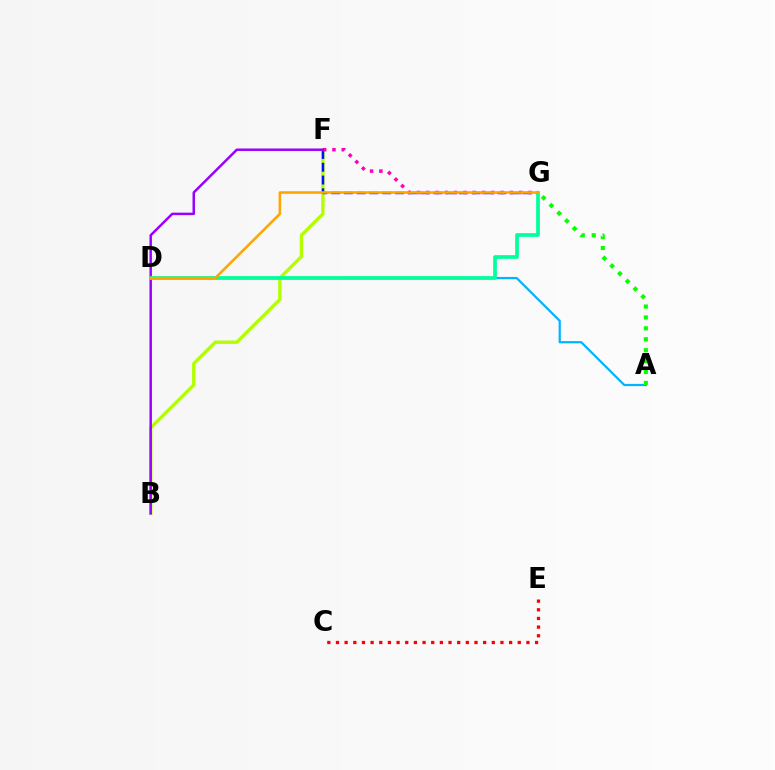{('B', 'F'): [{'color': '#b3ff00', 'line_style': 'solid', 'thickness': 2.42}, {'color': '#9b00ff', 'line_style': 'solid', 'thickness': 1.78}], ('A', 'D'): [{'color': '#00b5ff', 'line_style': 'solid', 'thickness': 1.61}], ('C', 'E'): [{'color': '#ff0000', 'line_style': 'dotted', 'thickness': 2.35}], ('F', 'G'): [{'color': '#0010ff', 'line_style': 'dashed', 'thickness': 1.74}, {'color': '#ff00bd', 'line_style': 'dotted', 'thickness': 2.52}], ('D', 'G'): [{'color': '#00ff9d', 'line_style': 'solid', 'thickness': 2.68}, {'color': '#ffa500', 'line_style': 'solid', 'thickness': 1.84}], ('A', 'G'): [{'color': '#08ff00', 'line_style': 'dotted', 'thickness': 2.97}]}